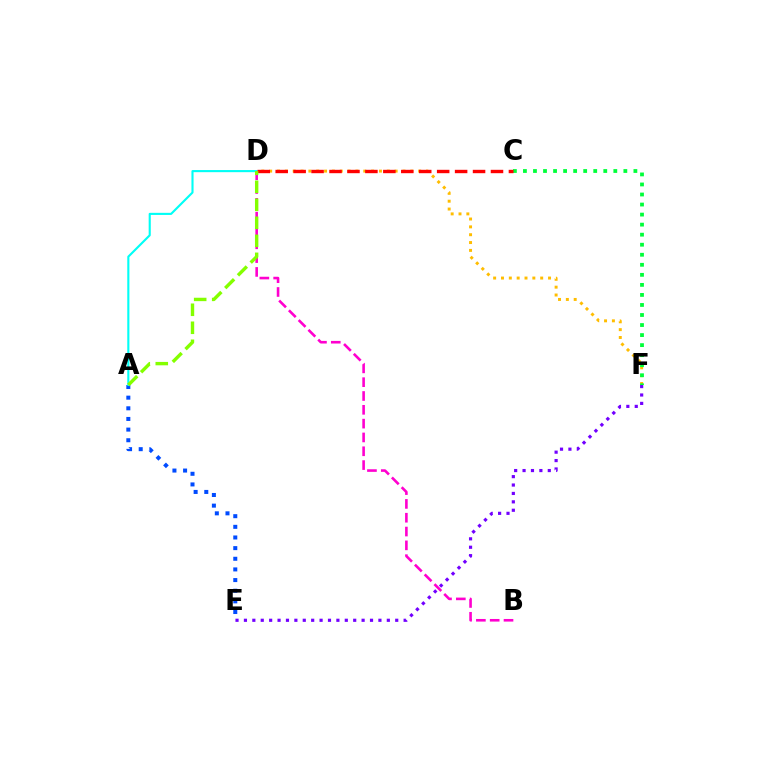{('D', 'F'): [{'color': '#ffbd00', 'line_style': 'dotted', 'thickness': 2.13}], ('A', 'E'): [{'color': '#004bff', 'line_style': 'dotted', 'thickness': 2.89}], ('A', 'D'): [{'color': '#00fff6', 'line_style': 'solid', 'thickness': 1.52}, {'color': '#84ff00', 'line_style': 'dashed', 'thickness': 2.45}], ('C', 'F'): [{'color': '#00ff39', 'line_style': 'dotted', 'thickness': 2.73}], ('B', 'D'): [{'color': '#ff00cf', 'line_style': 'dashed', 'thickness': 1.88}], ('C', 'D'): [{'color': '#ff0000', 'line_style': 'dashed', 'thickness': 2.44}], ('E', 'F'): [{'color': '#7200ff', 'line_style': 'dotted', 'thickness': 2.28}]}